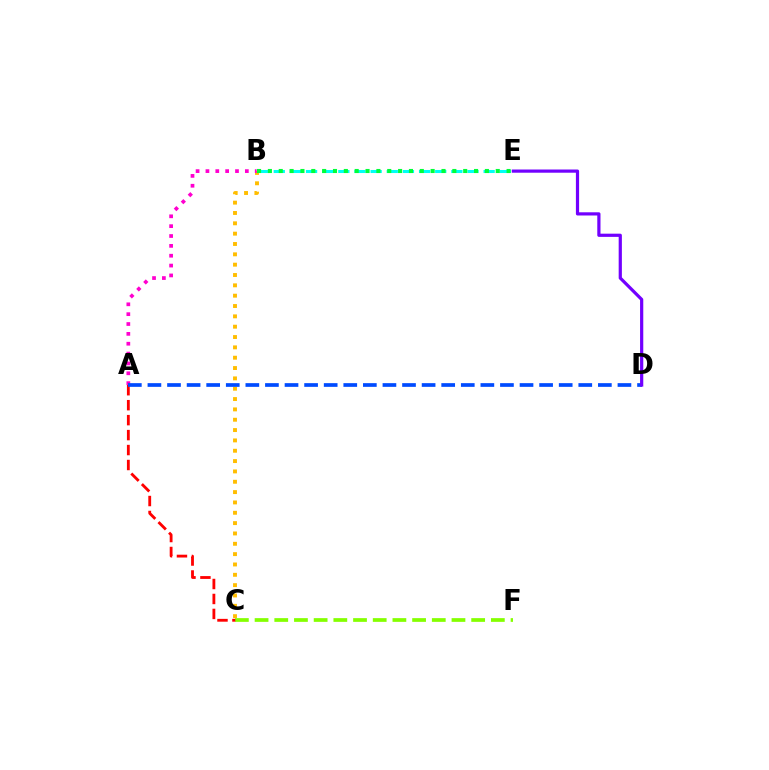{('C', 'F'): [{'color': '#84ff00', 'line_style': 'dashed', 'thickness': 2.67}], ('B', 'C'): [{'color': '#ffbd00', 'line_style': 'dotted', 'thickness': 2.81}], ('A', 'B'): [{'color': '#ff00cf', 'line_style': 'dotted', 'thickness': 2.68}], ('B', 'E'): [{'color': '#00fff6', 'line_style': 'dashed', 'thickness': 2.19}, {'color': '#00ff39', 'line_style': 'dotted', 'thickness': 2.95}], ('A', 'C'): [{'color': '#ff0000', 'line_style': 'dashed', 'thickness': 2.03}], ('A', 'D'): [{'color': '#004bff', 'line_style': 'dashed', 'thickness': 2.66}], ('D', 'E'): [{'color': '#7200ff', 'line_style': 'solid', 'thickness': 2.31}]}